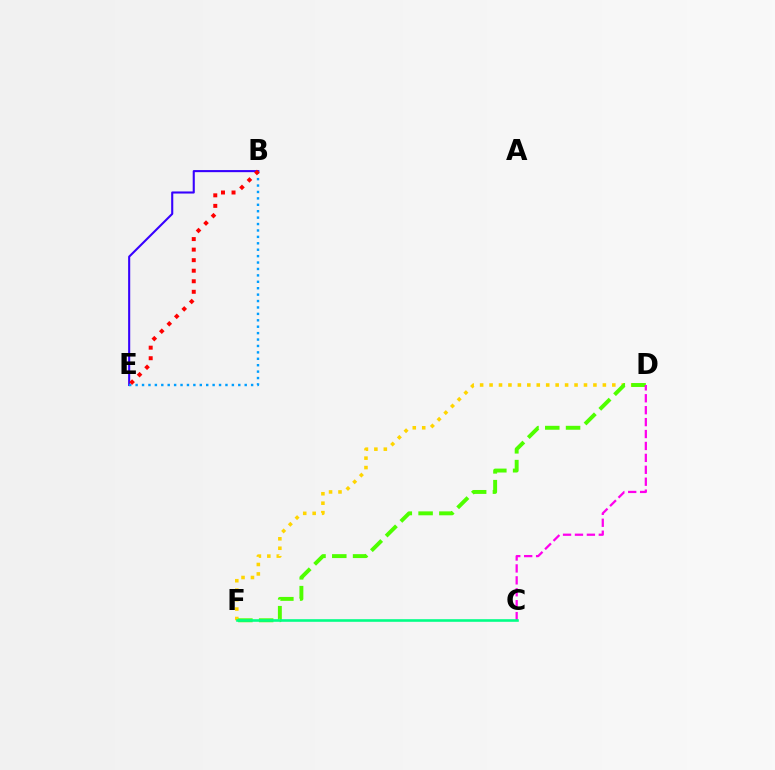{('B', 'E'): [{'color': '#3700ff', 'line_style': 'solid', 'thickness': 1.51}, {'color': '#009eff', 'line_style': 'dotted', 'thickness': 1.74}, {'color': '#ff0000', 'line_style': 'dotted', 'thickness': 2.86}], ('D', 'F'): [{'color': '#ffd500', 'line_style': 'dotted', 'thickness': 2.57}, {'color': '#4fff00', 'line_style': 'dashed', 'thickness': 2.82}], ('C', 'D'): [{'color': '#ff00ed', 'line_style': 'dashed', 'thickness': 1.62}], ('C', 'F'): [{'color': '#00ff86', 'line_style': 'solid', 'thickness': 1.87}]}